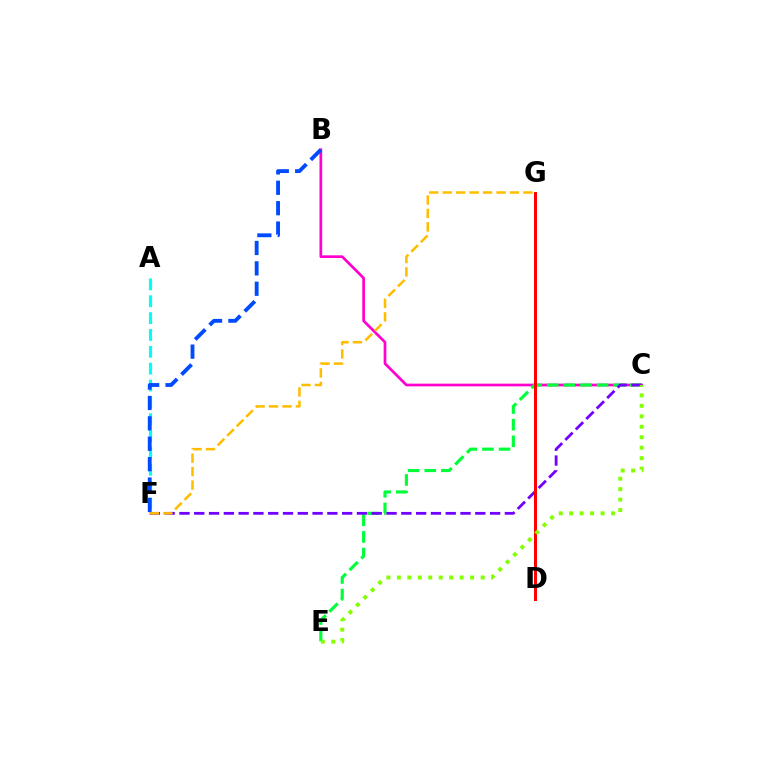{('B', 'C'): [{'color': '#ff00cf', 'line_style': 'solid', 'thickness': 1.94}], ('C', 'E'): [{'color': '#00ff39', 'line_style': 'dashed', 'thickness': 2.26}, {'color': '#84ff00', 'line_style': 'dotted', 'thickness': 2.84}], ('C', 'F'): [{'color': '#7200ff', 'line_style': 'dashed', 'thickness': 2.01}], ('A', 'F'): [{'color': '#00fff6', 'line_style': 'dashed', 'thickness': 2.29}], ('F', 'G'): [{'color': '#ffbd00', 'line_style': 'dashed', 'thickness': 1.83}], ('D', 'G'): [{'color': '#ff0000', 'line_style': 'solid', 'thickness': 2.16}], ('B', 'F'): [{'color': '#004bff', 'line_style': 'dashed', 'thickness': 2.77}]}